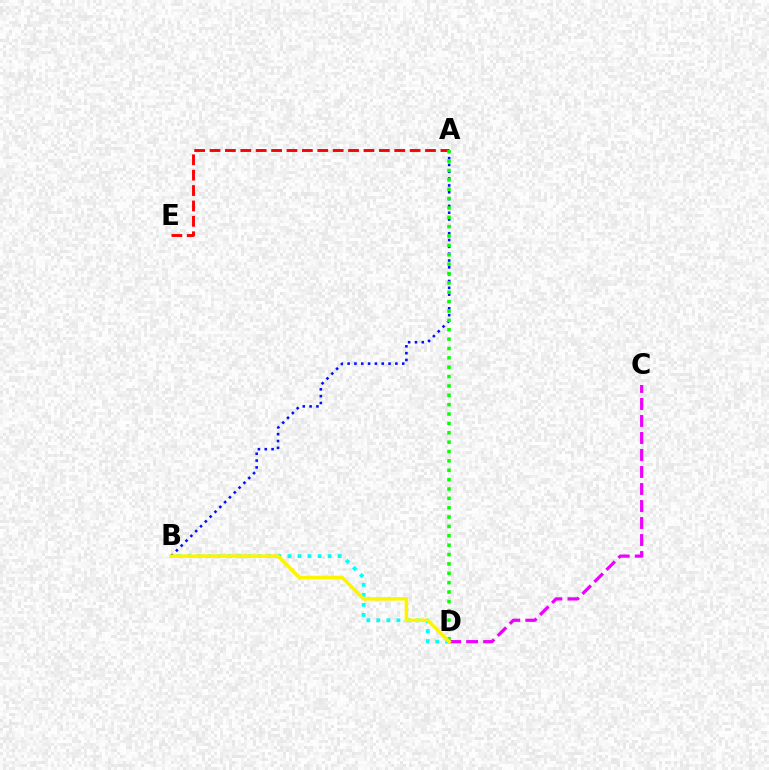{('A', 'B'): [{'color': '#0010ff', 'line_style': 'dotted', 'thickness': 1.85}], ('A', 'E'): [{'color': '#ff0000', 'line_style': 'dashed', 'thickness': 2.09}], ('C', 'D'): [{'color': '#ee00ff', 'line_style': 'dashed', 'thickness': 2.31}], ('B', 'D'): [{'color': '#00fff6', 'line_style': 'dotted', 'thickness': 2.73}, {'color': '#fcf500', 'line_style': 'solid', 'thickness': 2.54}], ('A', 'D'): [{'color': '#08ff00', 'line_style': 'dotted', 'thickness': 2.54}]}